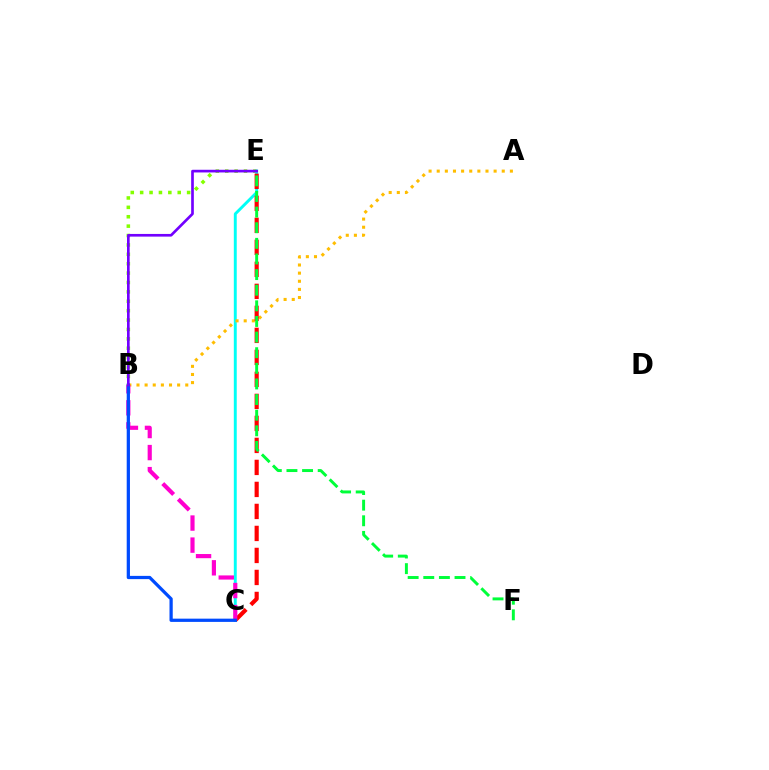{('B', 'E'): [{'color': '#84ff00', 'line_style': 'dotted', 'thickness': 2.55}, {'color': '#7200ff', 'line_style': 'solid', 'thickness': 1.92}], ('C', 'E'): [{'color': '#00fff6', 'line_style': 'solid', 'thickness': 2.1}, {'color': '#ff0000', 'line_style': 'dashed', 'thickness': 2.99}], ('A', 'B'): [{'color': '#ffbd00', 'line_style': 'dotted', 'thickness': 2.21}], ('E', 'F'): [{'color': '#00ff39', 'line_style': 'dashed', 'thickness': 2.12}], ('B', 'C'): [{'color': '#ff00cf', 'line_style': 'dashed', 'thickness': 3.0}, {'color': '#004bff', 'line_style': 'solid', 'thickness': 2.34}]}